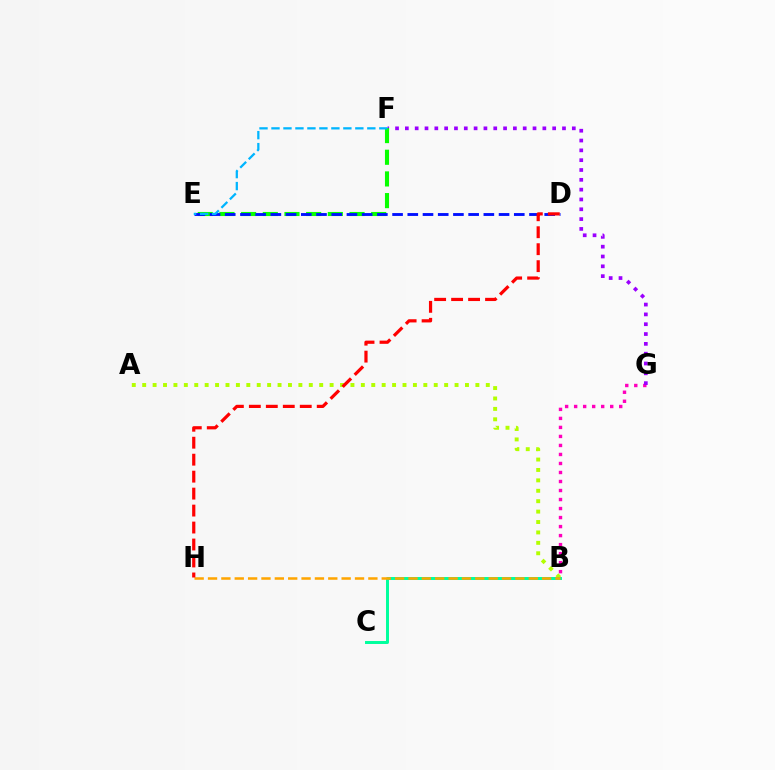{('B', 'G'): [{'color': '#ff00bd', 'line_style': 'dotted', 'thickness': 2.45}], ('F', 'G'): [{'color': '#9b00ff', 'line_style': 'dotted', 'thickness': 2.67}], ('A', 'B'): [{'color': '#b3ff00', 'line_style': 'dotted', 'thickness': 2.83}], ('E', 'F'): [{'color': '#08ff00', 'line_style': 'dashed', 'thickness': 2.95}, {'color': '#00b5ff', 'line_style': 'dashed', 'thickness': 1.63}], ('B', 'C'): [{'color': '#00ff9d', 'line_style': 'solid', 'thickness': 2.13}], ('D', 'E'): [{'color': '#0010ff', 'line_style': 'dashed', 'thickness': 2.07}], ('B', 'H'): [{'color': '#ffa500', 'line_style': 'dashed', 'thickness': 1.82}], ('D', 'H'): [{'color': '#ff0000', 'line_style': 'dashed', 'thickness': 2.31}]}